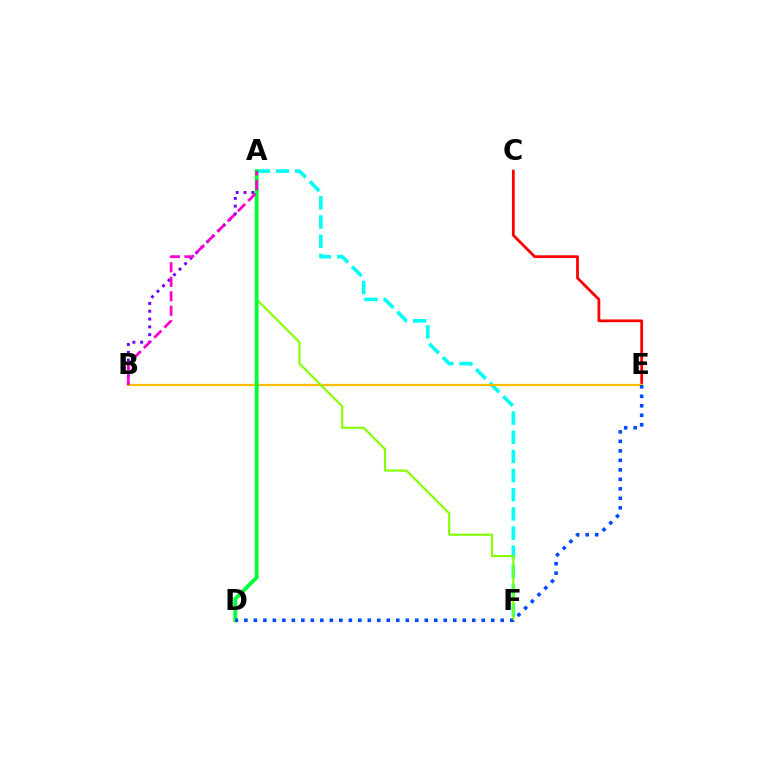{('A', 'B'): [{'color': '#7200ff', 'line_style': 'dotted', 'thickness': 2.12}, {'color': '#ff00cf', 'line_style': 'dashed', 'thickness': 1.97}], ('C', 'E'): [{'color': '#ff0000', 'line_style': 'solid', 'thickness': 2.0}], ('A', 'F'): [{'color': '#00fff6', 'line_style': 'dashed', 'thickness': 2.6}, {'color': '#84ff00', 'line_style': 'solid', 'thickness': 1.54}], ('B', 'E'): [{'color': '#ffbd00', 'line_style': 'solid', 'thickness': 1.64}], ('A', 'D'): [{'color': '#00ff39', 'line_style': 'solid', 'thickness': 2.77}], ('D', 'E'): [{'color': '#004bff', 'line_style': 'dotted', 'thickness': 2.58}]}